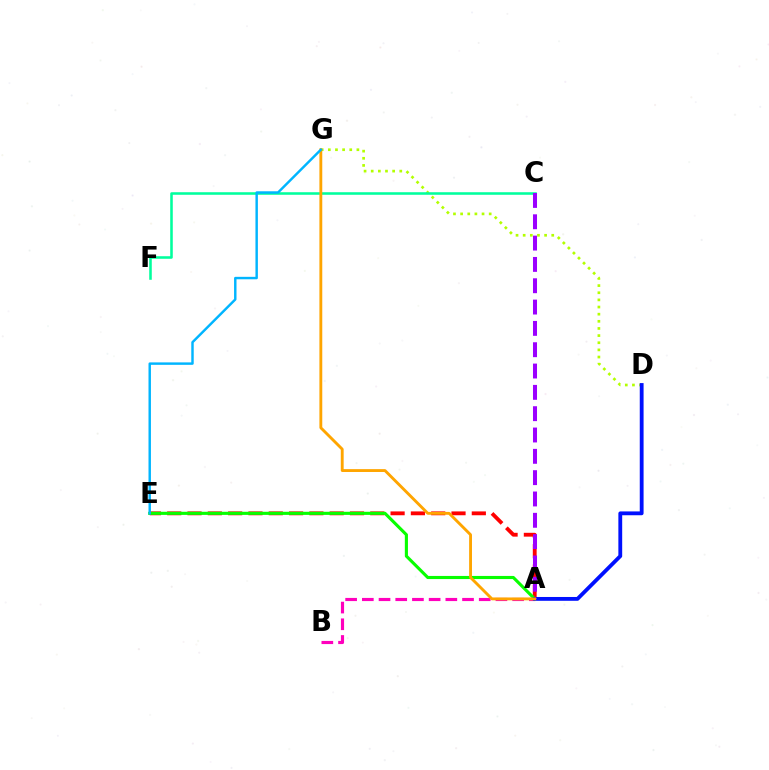{('A', 'B'): [{'color': '#ff00bd', 'line_style': 'dashed', 'thickness': 2.27}], ('A', 'E'): [{'color': '#ff0000', 'line_style': 'dashed', 'thickness': 2.76}, {'color': '#08ff00', 'line_style': 'solid', 'thickness': 2.24}], ('D', 'G'): [{'color': '#b3ff00', 'line_style': 'dotted', 'thickness': 1.94}], ('C', 'F'): [{'color': '#00ff9d', 'line_style': 'solid', 'thickness': 1.84}], ('A', 'D'): [{'color': '#0010ff', 'line_style': 'solid', 'thickness': 2.75}], ('A', 'C'): [{'color': '#9b00ff', 'line_style': 'dashed', 'thickness': 2.9}], ('A', 'G'): [{'color': '#ffa500', 'line_style': 'solid', 'thickness': 2.06}], ('E', 'G'): [{'color': '#00b5ff', 'line_style': 'solid', 'thickness': 1.76}]}